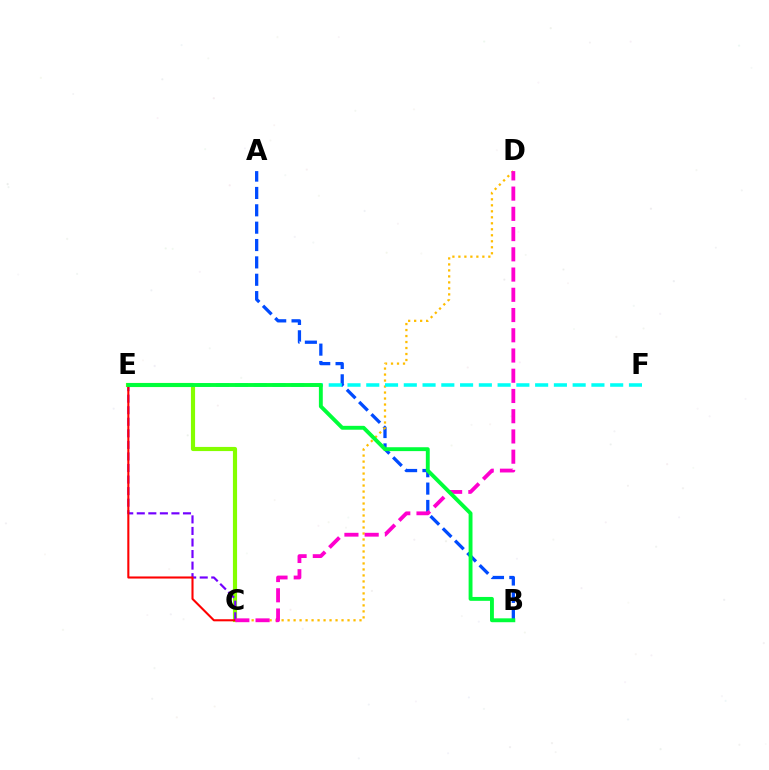{('C', 'E'): [{'color': '#84ff00', 'line_style': 'solid', 'thickness': 2.99}, {'color': '#7200ff', 'line_style': 'dashed', 'thickness': 1.57}, {'color': '#ff0000', 'line_style': 'solid', 'thickness': 1.5}], ('A', 'B'): [{'color': '#004bff', 'line_style': 'dashed', 'thickness': 2.36}], ('C', 'D'): [{'color': '#ffbd00', 'line_style': 'dotted', 'thickness': 1.63}, {'color': '#ff00cf', 'line_style': 'dashed', 'thickness': 2.75}], ('E', 'F'): [{'color': '#00fff6', 'line_style': 'dashed', 'thickness': 2.55}], ('B', 'E'): [{'color': '#00ff39', 'line_style': 'solid', 'thickness': 2.8}]}